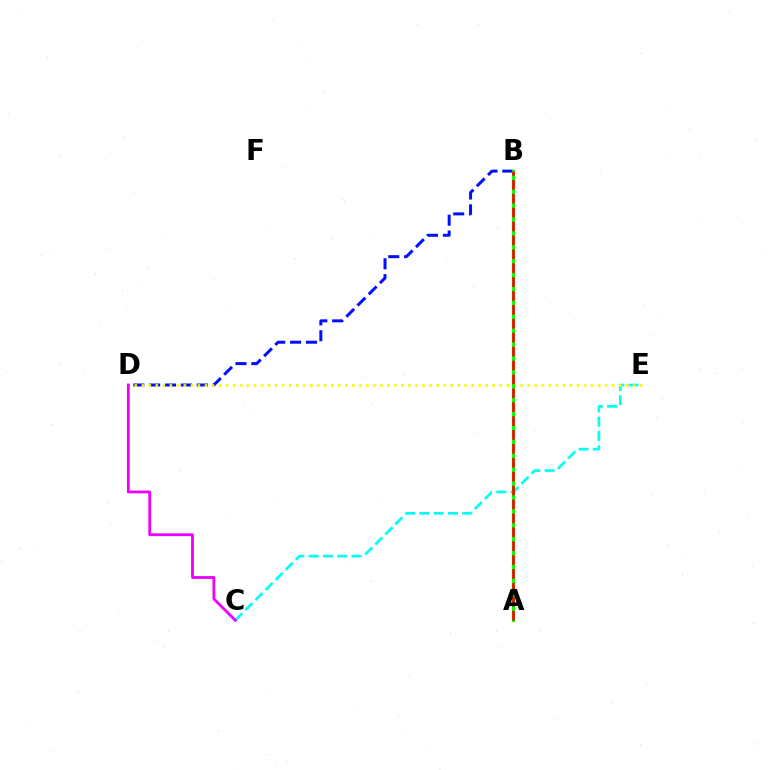{('B', 'D'): [{'color': '#0010ff', 'line_style': 'dashed', 'thickness': 2.16}], ('C', 'E'): [{'color': '#00fff6', 'line_style': 'dashed', 'thickness': 1.94}], ('D', 'E'): [{'color': '#fcf500', 'line_style': 'dotted', 'thickness': 1.91}], ('A', 'B'): [{'color': '#08ff00', 'line_style': 'solid', 'thickness': 2.26}, {'color': '#ff0000', 'line_style': 'dashed', 'thickness': 1.89}], ('C', 'D'): [{'color': '#ee00ff', 'line_style': 'solid', 'thickness': 2.02}]}